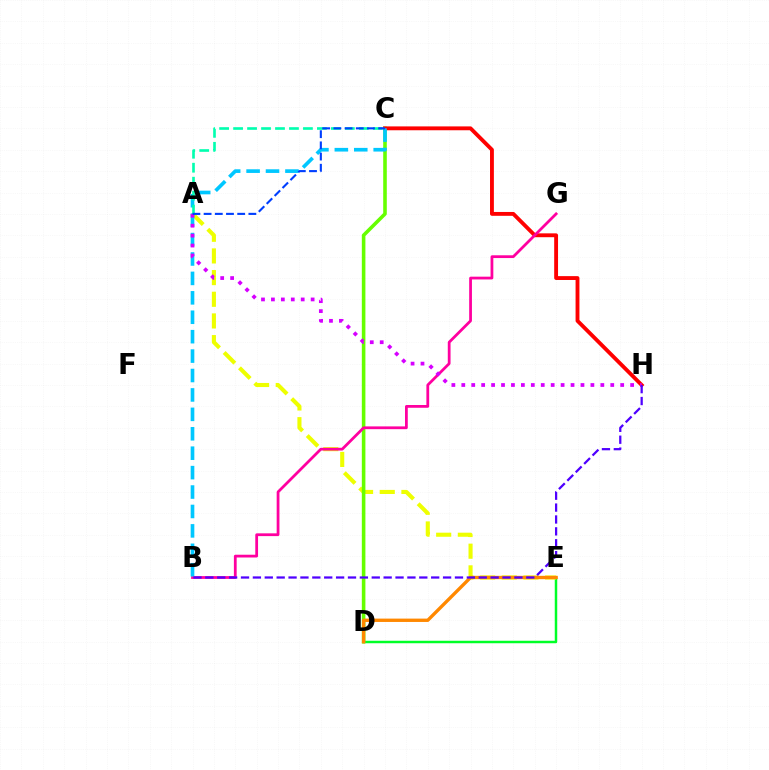{('D', 'E'): [{'color': '#00ff27', 'line_style': 'solid', 'thickness': 1.78}, {'color': '#ff8800', 'line_style': 'solid', 'thickness': 2.41}], ('A', 'E'): [{'color': '#eeff00', 'line_style': 'dashed', 'thickness': 2.94}], ('C', 'D'): [{'color': '#66ff00', 'line_style': 'solid', 'thickness': 2.58}], ('C', 'H'): [{'color': '#ff0000', 'line_style': 'solid', 'thickness': 2.78}], ('B', 'G'): [{'color': '#ff00a0', 'line_style': 'solid', 'thickness': 1.99}], ('B', 'C'): [{'color': '#00c7ff', 'line_style': 'dashed', 'thickness': 2.64}], ('A', 'C'): [{'color': '#00ffaf', 'line_style': 'dashed', 'thickness': 1.9}, {'color': '#003fff', 'line_style': 'dashed', 'thickness': 1.52}], ('A', 'H'): [{'color': '#d600ff', 'line_style': 'dotted', 'thickness': 2.7}], ('B', 'H'): [{'color': '#4f00ff', 'line_style': 'dashed', 'thickness': 1.61}]}